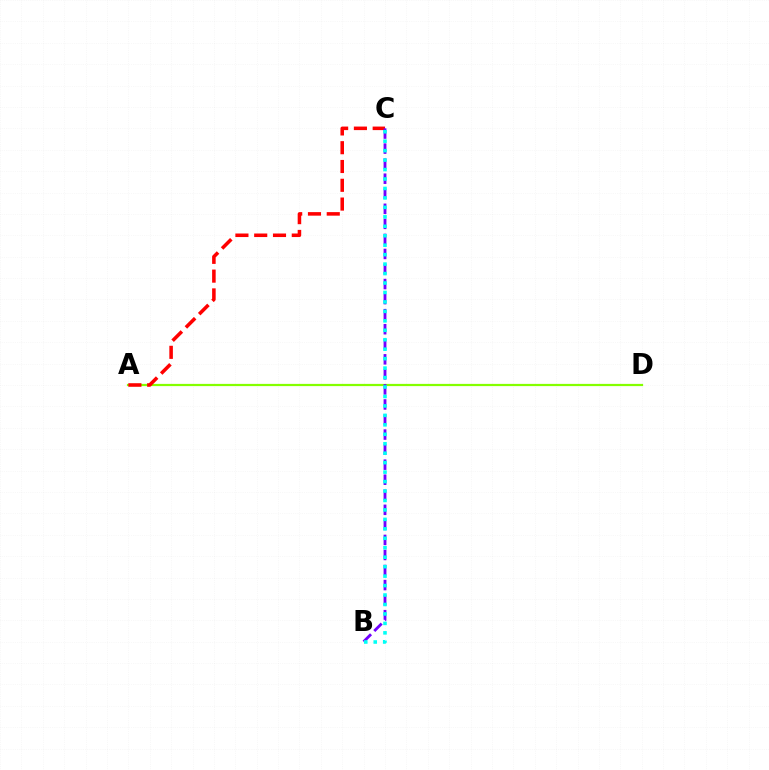{('A', 'D'): [{'color': '#84ff00', 'line_style': 'solid', 'thickness': 1.6}], ('A', 'C'): [{'color': '#ff0000', 'line_style': 'dashed', 'thickness': 2.55}], ('B', 'C'): [{'color': '#7200ff', 'line_style': 'dashed', 'thickness': 2.04}, {'color': '#00fff6', 'line_style': 'dotted', 'thickness': 2.57}]}